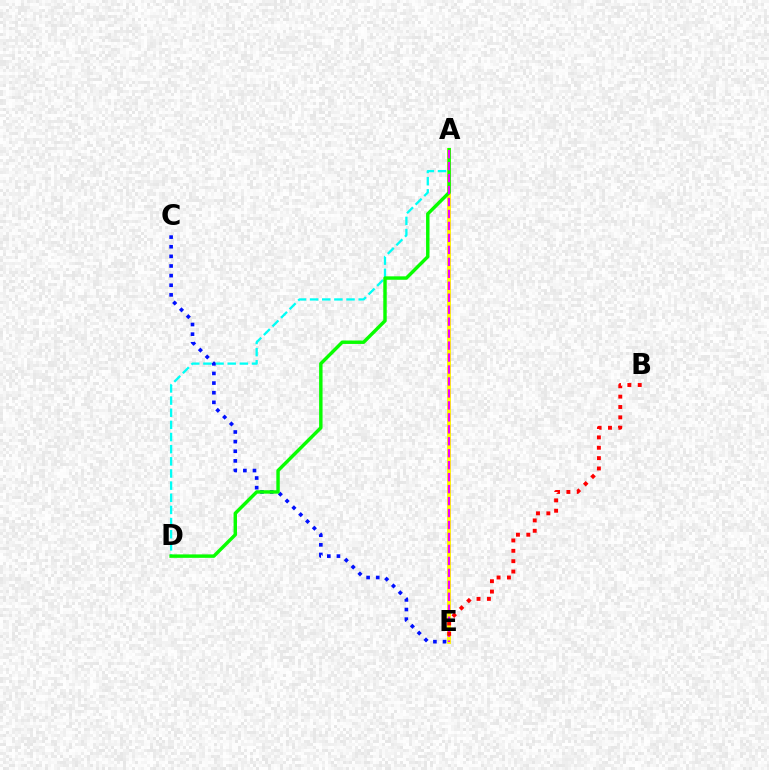{('A', 'D'): [{'color': '#00fff6', 'line_style': 'dashed', 'thickness': 1.65}, {'color': '#08ff00', 'line_style': 'solid', 'thickness': 2.47}], ('C', 'E'): [{'color': '#0010ff', 'line_style': 'dotted', 'thickness': 2.62}], ('A', 'E'): [{'color': '#fcf500', 'line_style': 'solid', 'thickness': 2.79}, {'color': '#ee00ff', 'line_style': 'dashed', 'thickness': 1.63}], ('B', 'E'): [{'color': '#ff0000', 'line_style': 'dotted', 'thickness': 2.81}]}